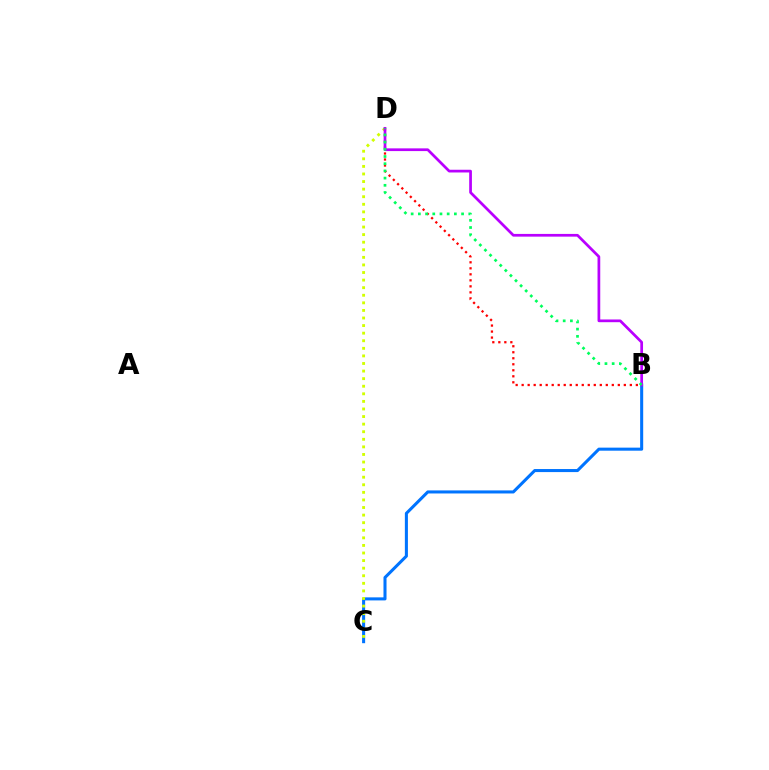{('B', 'C'): [{'color': '#0074ff', 'line_style': 'solid', 'thickness': 2.2}], ('C', 'D'): [{'color': '#d1ff00', 'line_style': 'dotted', 'thickness': 2.06}], ('B', 'D'): [{'color': '#ff0000', 'line_style': 'dotted', 'thickness': 1.63}, {'color': '#b900ff', 'line_style': 'solid', 'thickness': 1.96}, {'color': '#00ff5c', 'line_style': 'dotted', 'thickness': 1.96}]}